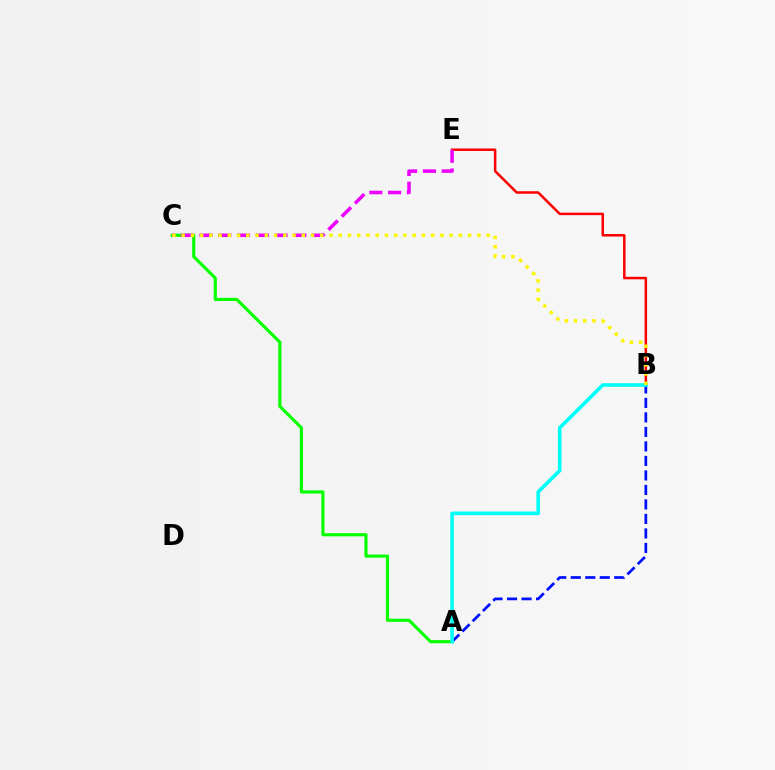{('A', 'B'): [{'color': '#0010ff', 'line_style': 'dashed', 'thickness': 1.97}, {'color': '#00fff6', 'line_style': 'solid', 'thickness': 2.61}], ('A', 'C'): [{'color': '#08ff00', 'line_style': 'solid', 'thickness': 2.27}], ('B', 'E'): [{'color': '#ff0000', 'line_style': 'solid', 'thickness': 1.8}], ('C', 'E'): [{'color': '#ee00ff', 'line_style': 'dashed', 'thickness': 2.55}], ('B', 'C'): [{'color': '#fcf500', 'line_style': 'dotted', 'thickness': 2.51}]}